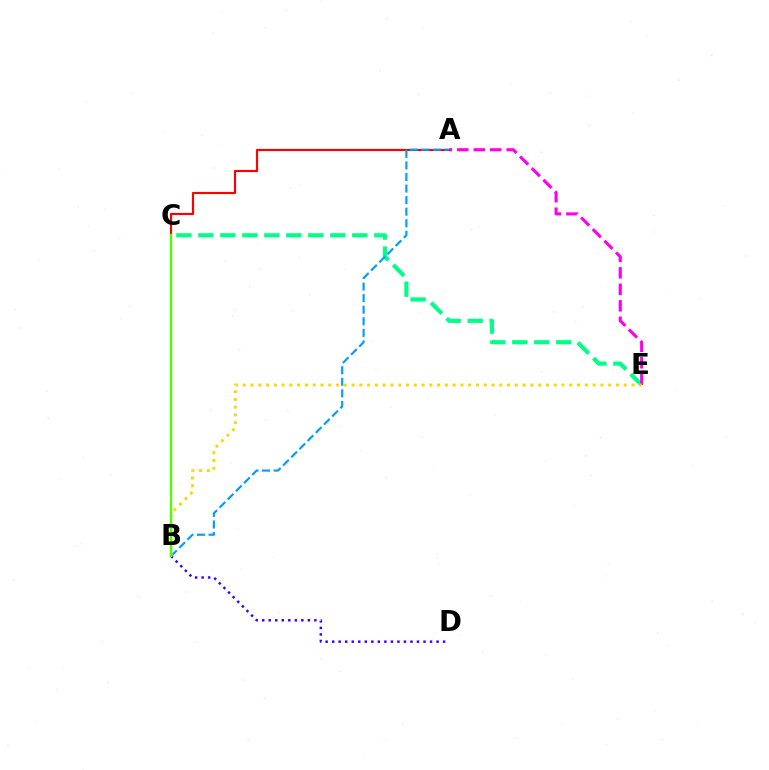{('C', 'E'): [{'color': '#00ff86', 'line_style': 'dashed', 'thickness': 2.99}], ('B', 'D'): [{'color': '#3700ff', 'line_style': 'dotted', 'thickness': 1.77}], ('A', 'E'): [{'color': '#ff00ed', 'line_style': 'dashed', 'thickness': 2.24}], ('A', 'C'): [{'color': '#ff0000', 'line_style': 'solid', 'thickness': 1.55}], ('A', 'B'): [{'color': '#009eff', 'line_style': 'dashed', 'thickness': 1.57}], ('B', 'E'): [{'color': '#ffd500', 'line_style': 'dotted', 'thickness': 2.11}], ('B', 'C'): [{'color': '#4fff00', 'line_style': 'solid', 'thickness': 1.68}]}